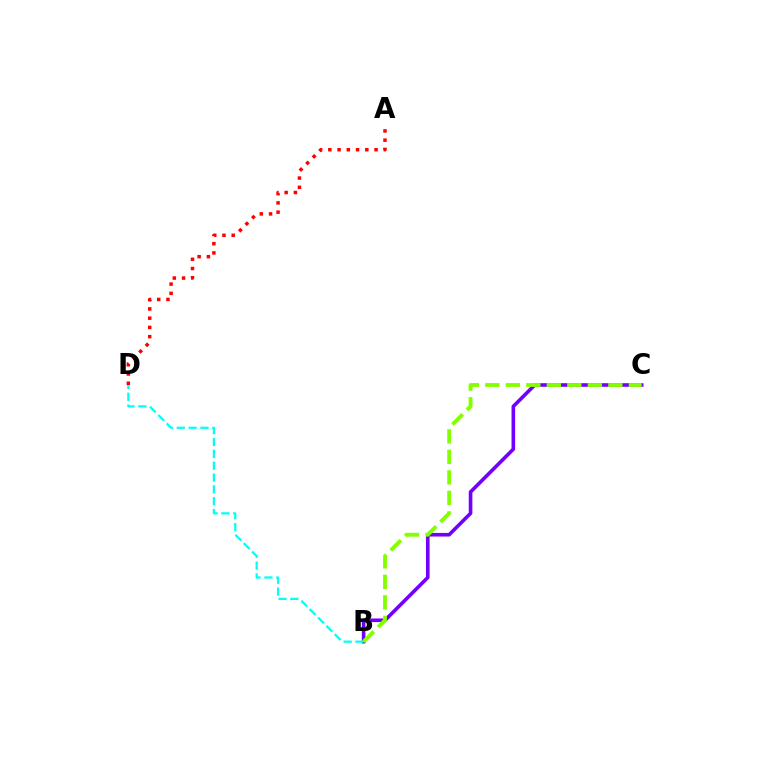{('B', 'C'): [{'color': '#7200ff', 'line_style': 'solid', 'thickness': 2.6}, {'color': '#84ff00', 'line_style': 'dashed', 'thickness': 2.79}], ('B', 'D'): [{'color': '#00fff6', 'line_style': 'dashed', 'thickness': 1.61}], ('A', 'D'): [{'color': '#ff0000', 'line_style': 'dotted', 'thickness': 2.51}]}